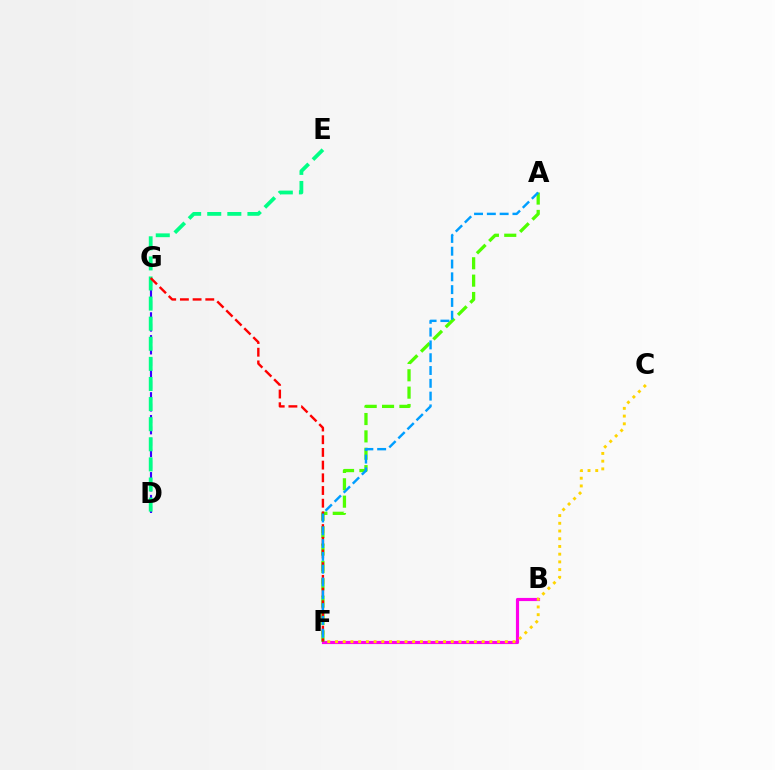{('B', 'F'): [{'color': '#ff00ed', 'line_style': 'solid', 'thickness': 2.27}], ('D', 'G'): [{'color': '#3700ff', 'line_style': 'dashed', 'thickness': 1.55}], ('C', 'F'): [{'color': '#ffd500', 'line_style': 'dotted', 'thickness': 2.1}], ('A', 'F'): [{'color': '#4fff00', 'line_style': 'dashed', 'thickness': 2.36}, {'color': '#009eff', 'line_style': 'dashed', 'thickness': 1.74}], ('D', 'E'): [{'color': '#00ff86', 'line_style': 'dashed', 'thickness': 2.73}], ('F', 'G'): [{'color': '#ff0000', 'line_style': 'dashed', 'thickness': 1.72}]}